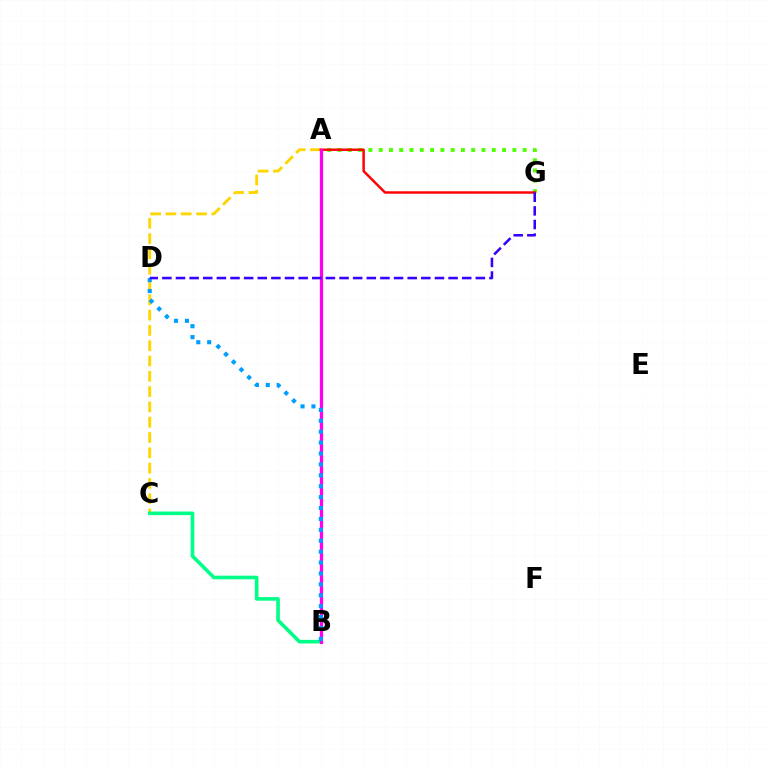{('A', 'C'): [{'color': '#ffd500', 'line_style': 'dashed', 'thickness': 2.08}], ('A', 'G'): [{'color': '#4fff00', 'line_style': 'dotted', 'thickness': 2.79}, {'color': '#ff0000', 'line_style': 'solid', 'thickness': 1.77}], ('B', 'C'): [{'color': '#00ff86', 'line_style': 'solid', 'thickness': 2.6}], ('A', 'B'): [{'color': '#ff00ed', 'line_style': 'solid', 'thickness': 2.34}], ('B', 'D'): [{'color': '#009eff', 'line_style': 'dotted', 'thickness': 2.96}], ('D', 'G'): [{'color': '#3700ff', 'line_style': 'dashed', 'thickness': 1.85}]}